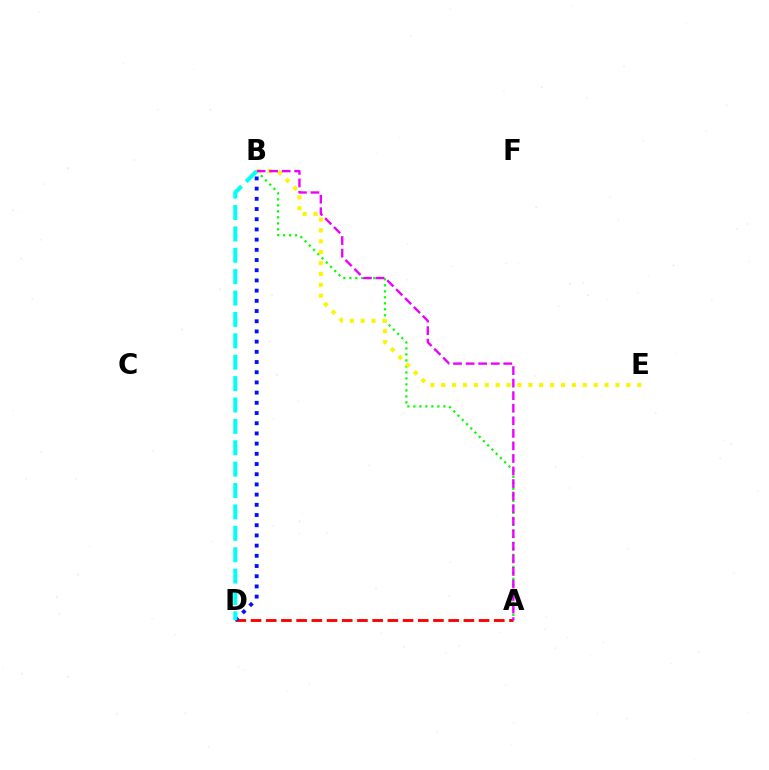{('A', 'B'): [{'color': '#08ff00', 'line_style': 'dotted', 'thickness': 1.63}, {'color': '#ee00ff', 'line_style': 'dashed', 'thickness': 1.71}], ('A', 'D'): [{'color': '#ff0000', 'line_style': 'dashed', 'thickness': 2.07}], ('B', 'E'): [{'color': '#fcf500', 'line_style': 'dotted', 'thickness': 2.96}], ('B', 'D'): [{'color': '#0010ff', 'line_style': 'dotted', 'thickness': 2.77}, {'color': '#00fff6', 'line_style': 'dashed', 'thickness': 2.91}]}